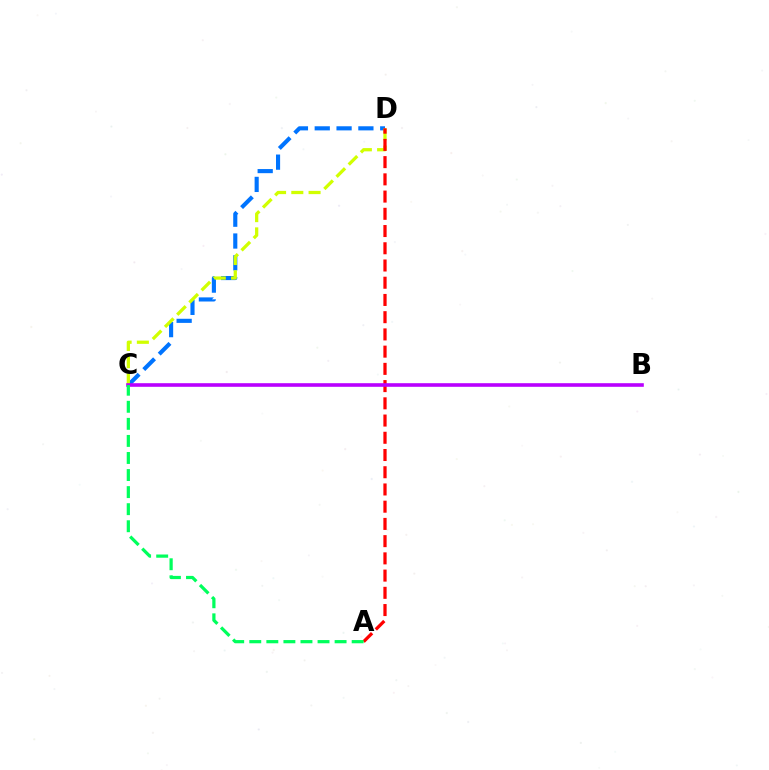{('C', 'D'): [{'color': '#0074ff', 'line_style': 'dashed', 'thickness': 2.96}, {'color': '#d1ff00', 'line_style': 'dashed', 'thickness': 2.34}], ('A', 'D'): [{'color': '#ff0000', 'line_style': 'dashed', 'thickness': 2.34}], ('B', 'C'): [{'color': '#b900ff', 'line_style': 'solid', 'thickness': 2.6}], ('A', 'C'): [{'color': '#00ff5c', 'line_style': 'dashed', 'thickness': 2.32}]}